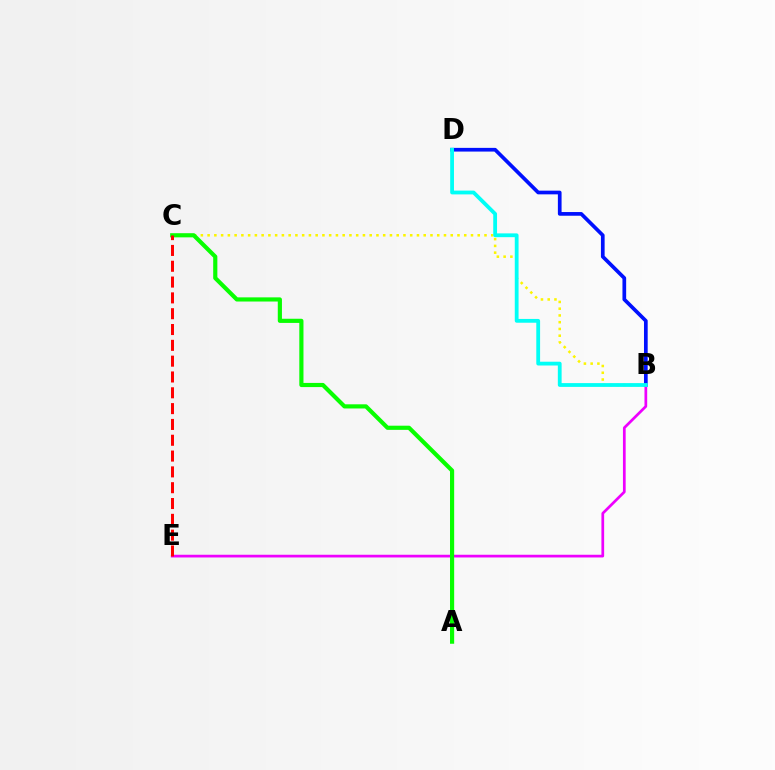{('B', 'C'): [{'color': '#fcf500', 'line_style': 'dotted', 'thickness': 1.83}], ('B', 'D'): [{'color': '#0010ff', 'line_style': 'solid', 'thickness': 2.66}, {'color': '#00fff6', 'line_style': 'solid', 'thickness': 2.73}], ('B', 'E'): [{'color': '#ee00ff', 'line_style': 'solid', 'thickness': 1.96}], ('A', 'C'): [{'color': '#08ff00', 'line_style': 'solid', 'thickness': 2.99}], ('C', 'E'): [{'color': '#ff0000', 'line_style': 'dashed', 'thickness': 2.15}]}